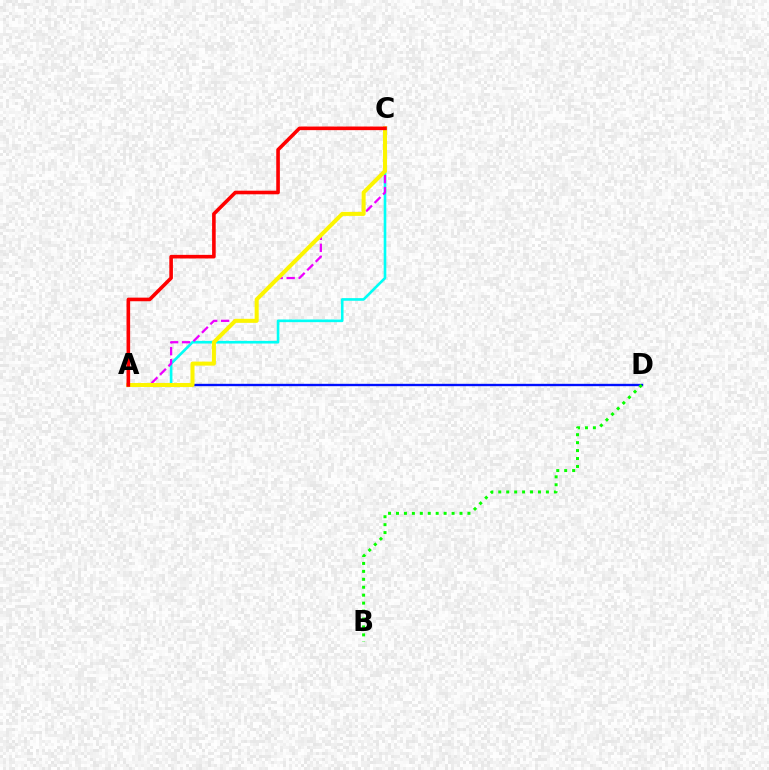{('A', 'D'): [{'color': '#0010ff', 'line_style': 'solid', 'thickness': 1.7}], ('A', 'C'): [{'color': '#00fff6', 'line_style': 'solid', 'thickness': 1.89}, {'color': '#ee00ff', 'line_style': 'dashed', 'thickness': 1.63}, {'color': '#fcf500', 'line_style': 'solid', 'thickness': 2.91}, {'color': '#ff0000', 'line_style': 'solid', 'thickness': 2.6}], ('B', 'D'): [{'color': '#08ff00', 'line_style': 'dotted', 'thickness': 2.16}]}